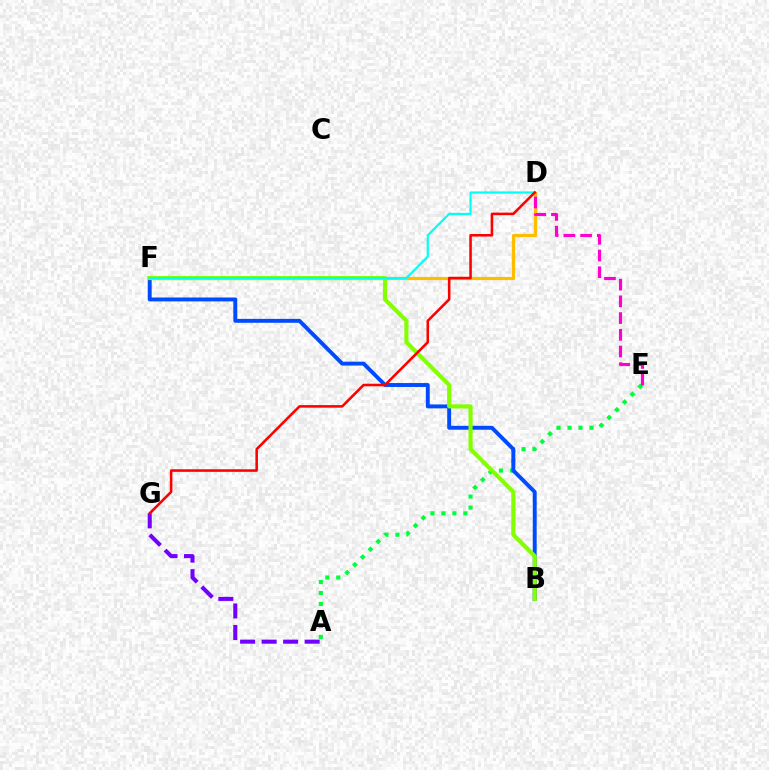{('D', 'F'): [{'color': '#ffbd00', 'line_style': 'solid', 'thickness': 2.29}, {'color': '#00fff6', 'line_style': 'solid', 'thickness': 1.58}], ('A', 'G'): [{'color': '#7200ff', 'line_style': 'dashed', 'thickness': 2.92}], ('A', 'E'): [{'color': '#00ff39', 'line_style': 'dotted', 'thickness': 2.98}], ('B', 'F'): [{'color': '#004bff', 'line_style': 'solid', 'thickness': 2.81}, {'color': '#84ff00', 'line_style': 'solid', 'thickness': 2.97}], ('D', 'E'): [{'color': '#ff00cf', 'line_style': 'dashed', 'thickness': 2.27}], ('D', 'G'): [{'color': '#ff0000', 'line_style': 'solid', 'thickness': 1.84}]}